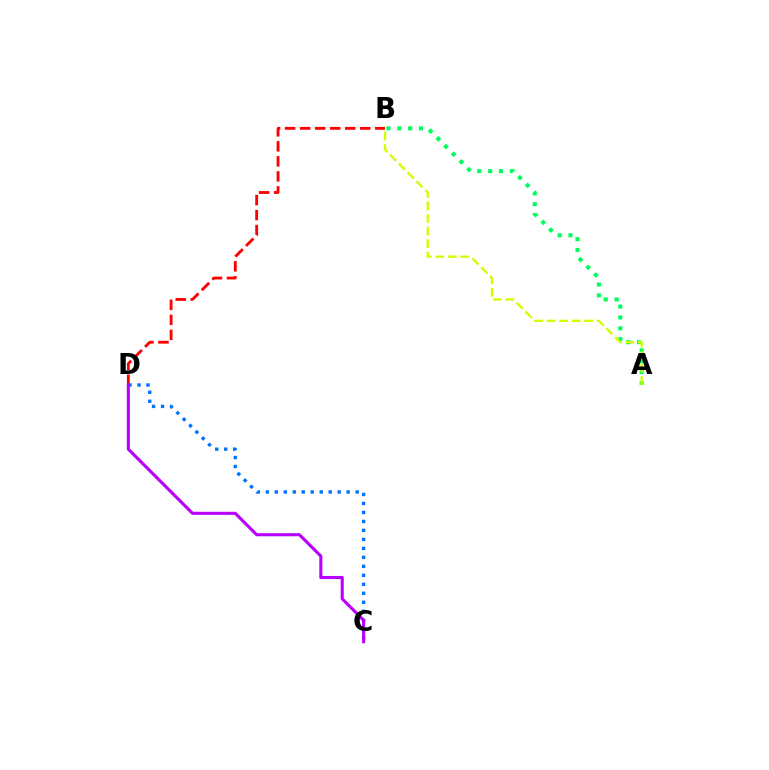{('B', 'D'): [{'color': '#ff0000', 'line_style': 'dashed', 'thickness': 2.04}], ('C', 'D'): [{'color': '#0074ff', 'line_style': 'dotted', 'thickness': 2.44}, {'color': '#b900ff', 'line_style': 'solid', 'thickness': 2.22}], ('A', 'B'): [{'color': '#00ff5c', 'line_style': 'dotted', 'thickness': 2.95}, {'color': '#d1ff00', 'line_style': 'dashed', 'thickness': 1.7}]}